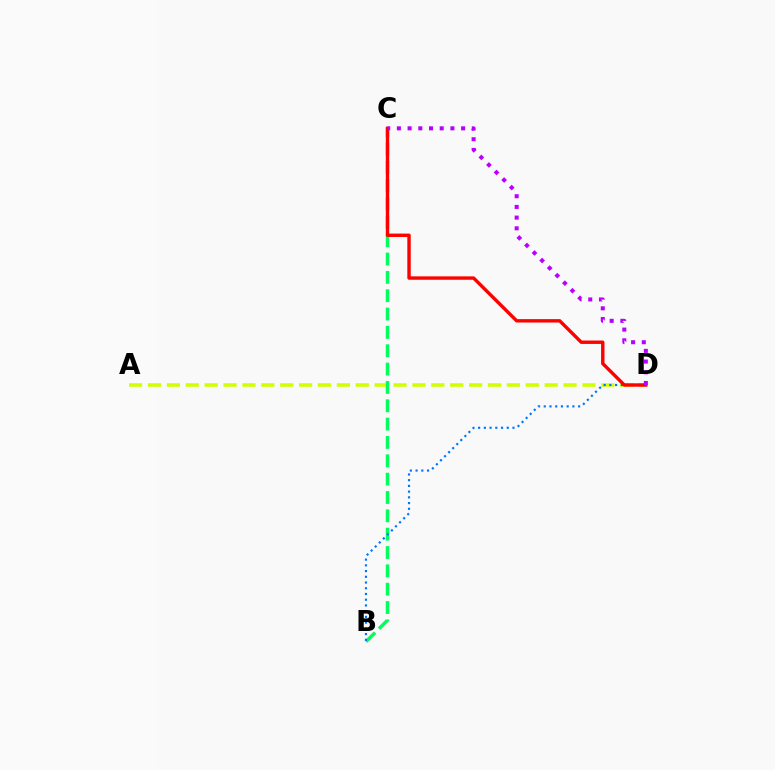{('A', 'D'): [{'color': '#d1ff00', 'line_style': 'dashed', 'thickness': 2.57}], ('B', 'C'): [{'color': '#00ff5c', 'line_style': 'dashed', 'thickness': 2.49}], ('B', 'D'): [{'color': '#0074ff', 'line_style': 'dotted', 'thickness': 1.56}], ('C', 'D'): [{'color': '#ff0000', 'line_style': 'solid', 'thickness': 2.45}, {'color': '#b900ff', 'line_style': 'dotted', 'thickness': 2.91}]}